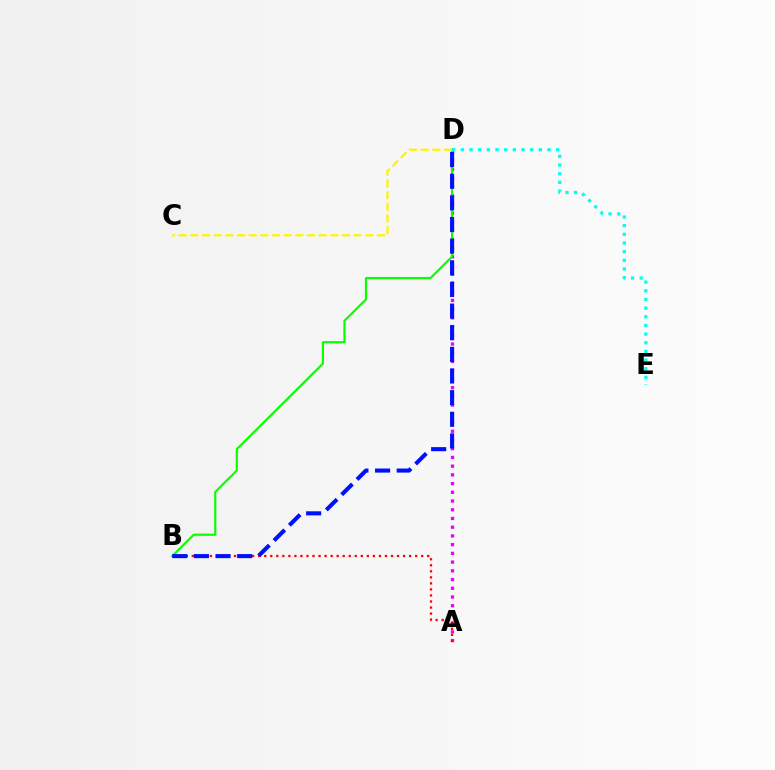{('A', 'D'): [{'color': '#ee00ff', 'line_style': 'dotted', 'thickness': 2.37}], ('A', 'B'): [{'color': '#ff0000', 'line_style': 'dotted', 'thickness': 1.64}], ('B', 'D'): [{'color': '#08ff00', 'line_style': 'solid', 'thickness': 1.56}, {'color': '#0010ff', 'line_style': 'dashed', 'thickness': 2.94}], ('C', 'D'): [{'color': '#fcf500', 'line_style': 'dashed', 'thickness': 1.58}], ('D', 'E'): [{'color': '#00fff6', 'line_style': 'dotted', 'thickness': 2.35}]}